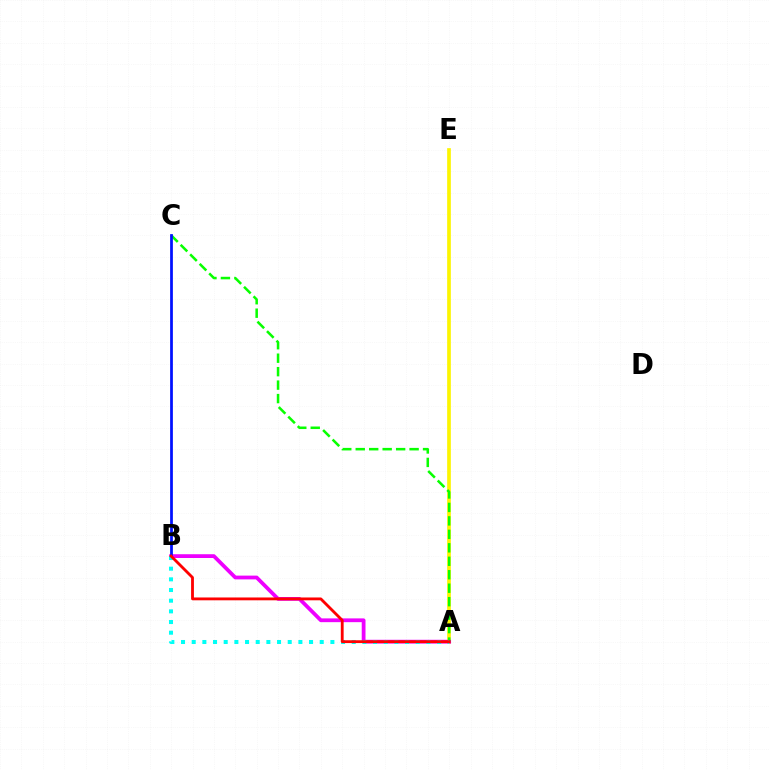{('A', 'E'): [{'color': '#fcf500', 'line_style': 'solid', 'thickness': 2.65}], ('A', 'B'): [{'color': '#ee00ff', 'line_style': 'solid', 'thickness': 2.72}, {'color': '#00fff6', 'line_style': 'dotted', 'thickness': 2.9}, {'color': '#ff0000', 'line_style': 'solid', 'thickness': 2.04}], ('A', 'C'): [{'color': '#08ff00', 'line_style': 'dashed', 'thickness': 1.83}], ('B', 'C'): [{'color': '#0010ff', 'line_style': 'solid', 'thickness': 1.98}]}